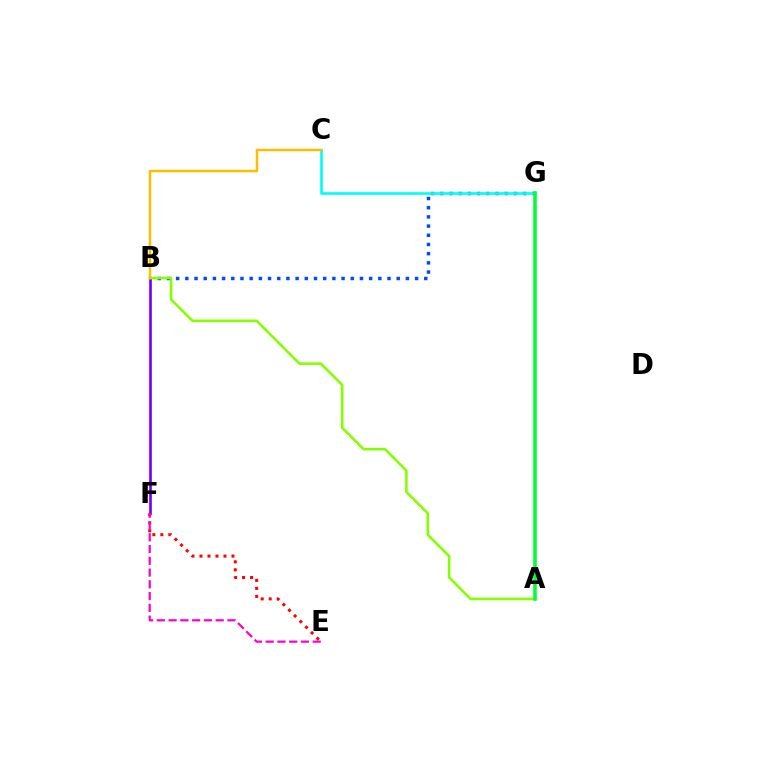{('B', 'F'): [{'color': '#7200ff', 'line_style': 'solid', 'thickness': 1.91}], ('B', 'G'): [{'color': '#004bff', 'line_style': 'dotted', 'thickness': 2.5}], ('C', 'G'): [{'color': '#00fff6', 'line_style': 'solid', 'thickness': 1.93}], ('A', 'B'): [{'color': '#84ff00', 'line_style': 'solid', 'thickness': 1.86}], ('A', 'G'): [{'color': '#00ff39', 'line_style': 'solid', 'thickness': 2.57}], ('E', 'F'): [{'color': '#ff0000', 'line_style': 'dotted', 'thickness': 2.17}, {'color': '#ff00cf', 'line_style': 'dashed', 'thickness': 1.6}], ('B', 'C'): [{'color': '#ffbd00', 'line_style': 'solid', 'thickness': 1.8}]}